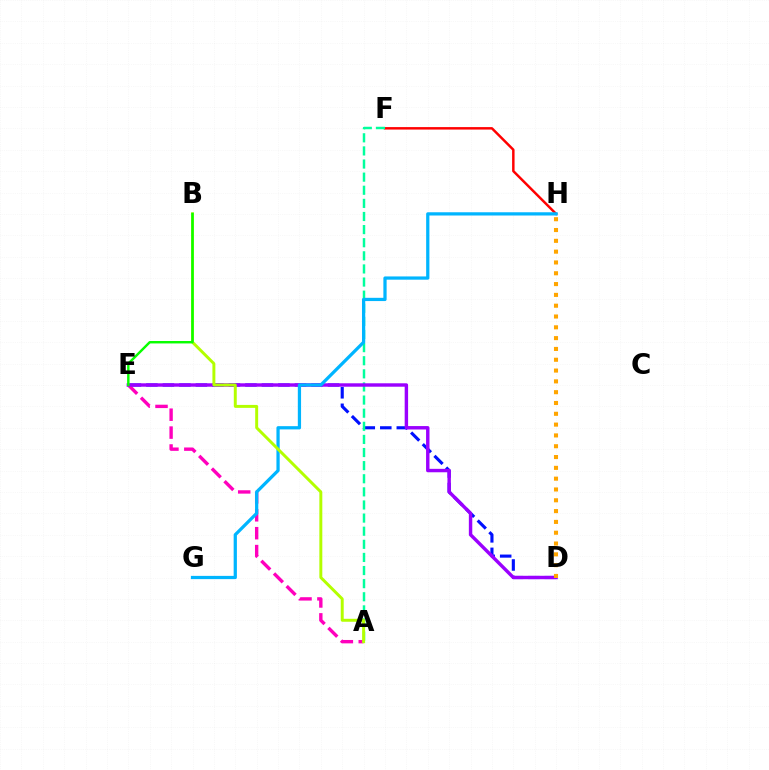{('F', 'H'): [{'color': '#ff0000', 'line_style': 'solid', 'thickness': 1.77}], ('D', 'E'): [{'color': '#0010ff', 'line_style': 'dashed', 'thickness': 2.24}, {'color': '#9b00ff', 'line_style': 'solid', 'thickness': 2.47}], ('A', 'F'): [{'color': '#00ff9d', 'line_style': 'dashed', 'thickness': 1.78}], ('A', 'E'): [{'color': '#ff00bd', 'line_style': 'dashed', 'thickness': 2.43}], ('G', 'H'): [{'color': '#00b5ff', 'line_style': 'solid', 'thickness': 2.34}], ('A', 'B'): [{'color': '#b3ff00', 'line_style': 'solid', 'thickness': 2.13}], ('B', 'E'): [{'color': '#08ff00', 'line_style': 'solid', 'thickness': 1.75}], ('D', 'H'): [{'color': '#ffa500', 'line_style': 'dotted', 'thickness': 2.94}]}